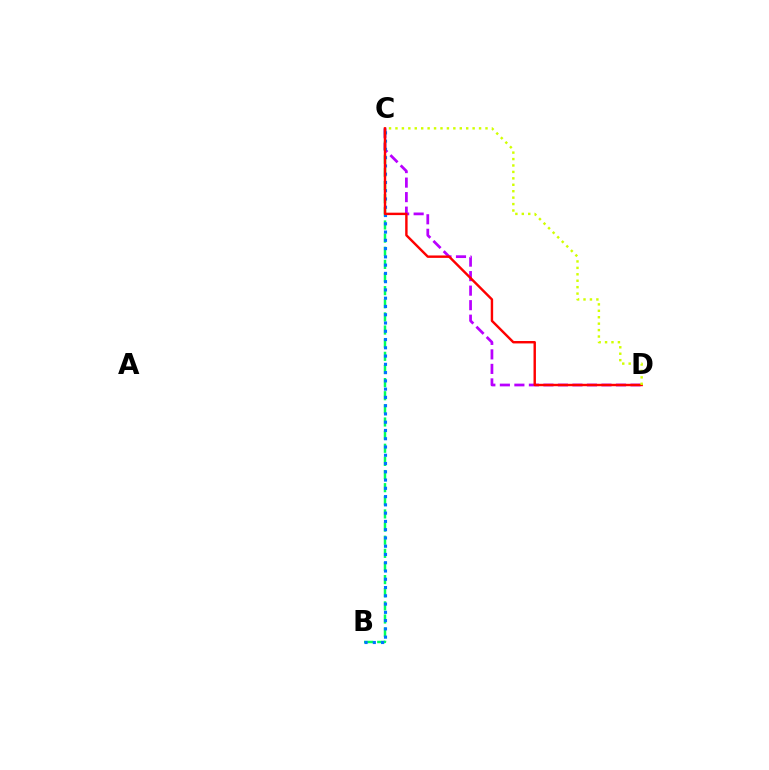{('B', 'C'): [{'color': '#00ff5c', 'line_style': 'dashed', 'thickness': 1.78}, {'color': '#0074ff', 'line_style': 'dotted', 'thickness': 2.25}], ('C', 'D'): [{'color': '#b900ff', 'line_style': 'dashed', 'thickness': 1.97}, {'color': '#ff0000', 'line_style': 'solid', 'thickness': 1.74}, {'color': '#d1ff00', 'line_style': 'dotted', 'thickness': 1.75}]}